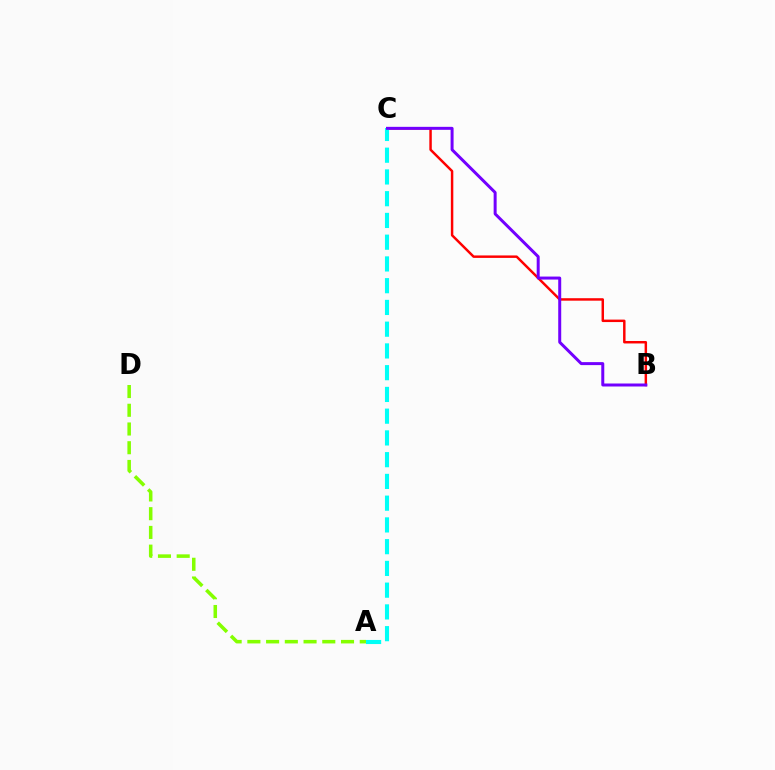{('B', 'C'): [{'color': '#ff0000', 'line_style': 'solid', 'thickness': 1.78}, {'color': '#7200ff', 'line_style': 'solid', 'thickness': 2.15}], ('A', 'C'): [{'color': '#00fff6', 'line_style': 'dashed', 'thickness': 2.95}], ('A', 'D'): [{'color': '#84ff00', 'line_style': 'dashed', 'thickness': 2.54}]}